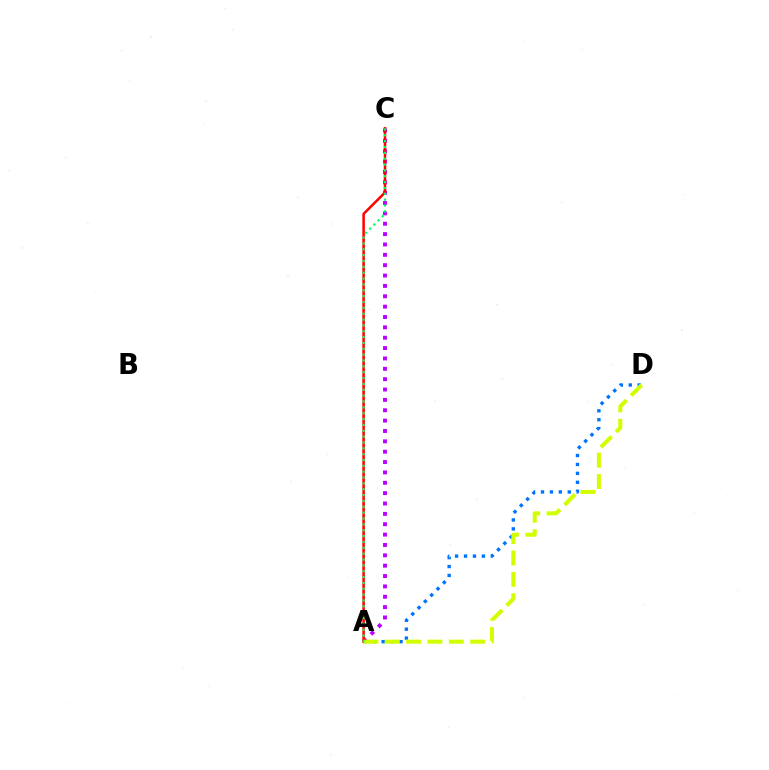{('A', 'D'): [{'color': '#0074ff', 'line_style': 'dotted', 'thickness': 2.43}, {'color': '#d1ff00', 'line_style': 'dashed', 'thickness': 2.9}], ('A', 'C'): [{'color': '#b900ff', 'line_style': 'dotted', 'thickness': 2.82}, {'color': '#ff0000', 'line_style': 'solid', 'thickness': 1.82}, {'color': '#00ff5c', 'line_style': 'dotted', 'thickness': 1.59}]}